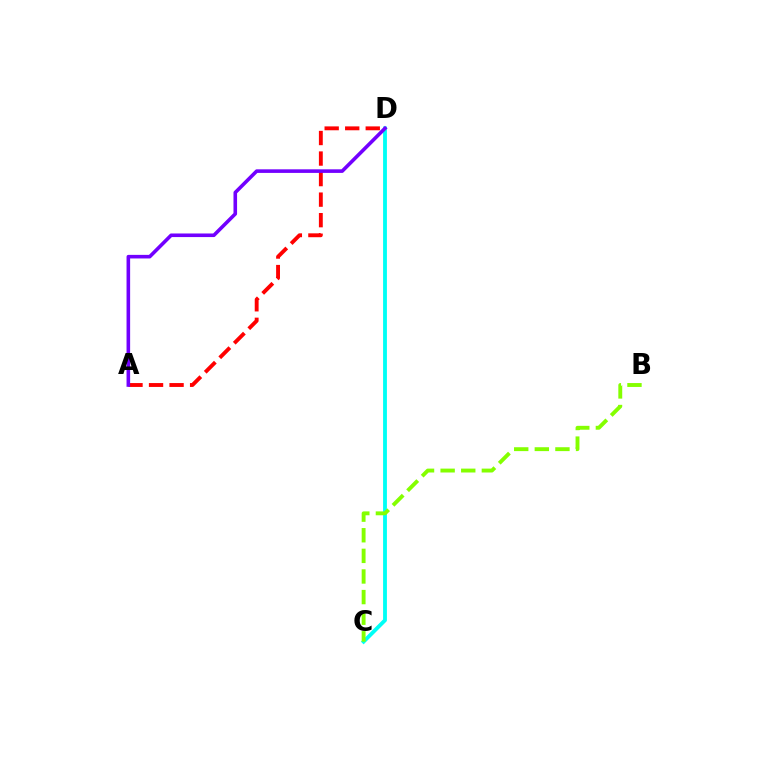{('C', 'D'): [{'color': '#00fff6', 'line_style': 'solid', 'thickness': 2.76}], ('B', 'C'): [{'color': '#84ff00', 'line_style': 'dashed', 'thickness': 2.8}], ('A', 'D'): [{'color': '#ff0000', 'line_style': 'dashed', 'thickness': 2.79}, {'color': '#7200ff', 'line_style': 'solid', 'thickness': 2.59}]}